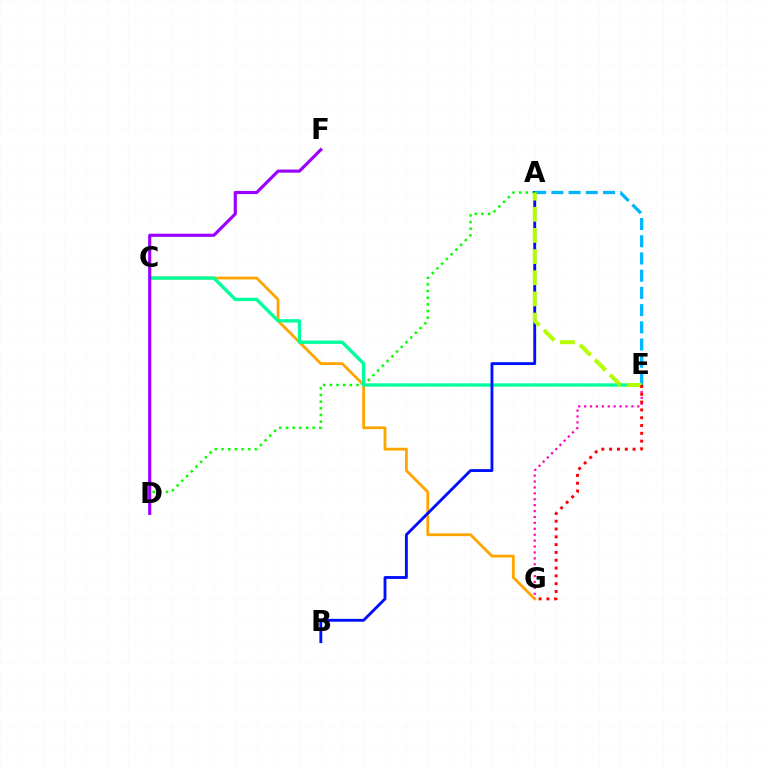{('A', 'D'): [{'color': '#08ff00', 'line_style': 'dotted', 'thickness': 1.81}], ('C', 'G'): [{'color': '#ffa500', 'line_style': 'solid', 'thickness': 2.01}], ('C', 'E'): [{'color': '#00ff9d', 'line_style': 'solid', 'thickness': 2.42}], ('A', 'B'): [{'color': '#0010ff', 'line_style': 'solid', 'thickness': 2.06}], ('E', 'G'): [{'color': '#ff00bd', 'line_style': 'dotted', 'thickness': 1.61}, {'color': '#ff0000', 'line_style': 'dotted', 'thickness': 2.12}], ('A', 'E'): [{'color': '#00b5ff', 'line_style': 'dashed', 'thickness': 2.34}, {'color': '#b3ff00', 'line_style': 'dashed', 'thickness': 2.87}], ('D', 'F'): [{'color': '#9b00ff', 'line_style': 'solid', 'thickness': 2.26}]}